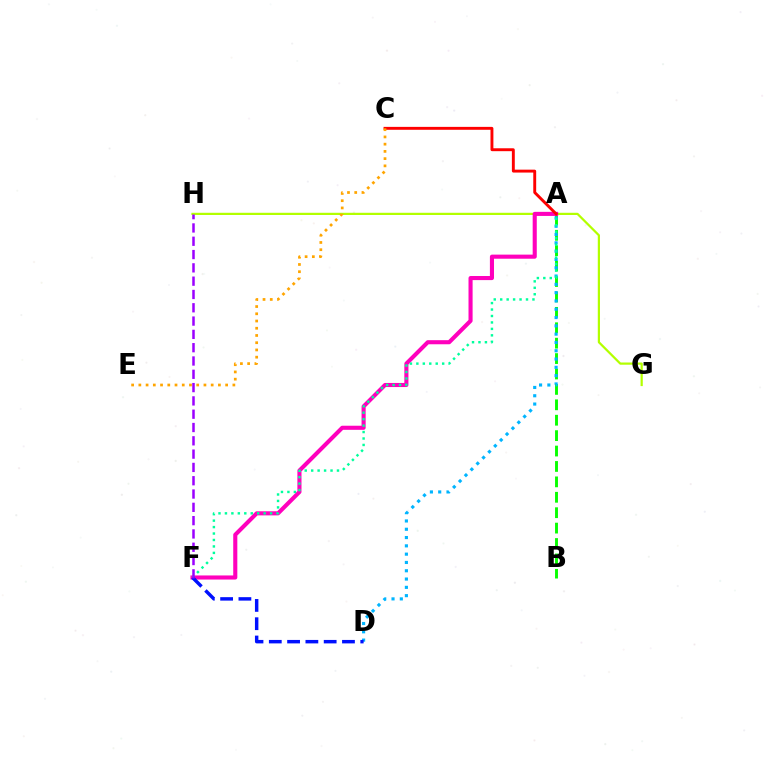{('A', 'B'): [{'color': '#08ff00', 'line_style': 'dashed', 'thickness': 2.09}], ('G', 'H'): [{'color': '#b3ff00', 'line_style': 'solid', 'thickness': 1.6}], ('A', 'F'): [{'color': '#ff00bd', 'line_style': 'solid', 'thickness': 2.95}, {'color': '#00ff9d', 'line_style': 'dotted', 'thickness': 1.75}], ('A', 'D'): [{'color': '#00b5ff', 'line_style': 'dotted', 'thickness': 2.25}], ('A', 'C'): [{'color': '#ff0000', 'line_style': 'solid', 'thickness': 2.09}], ('D', 'F'): [{'color': '#0010ff', 'line_style': 'dashed', 'thickness': 2.48}], ('F', 'H'): [{'color': '#9b00ff', 'line_style': 'dashed', 'thickness': 1.81}], ('C', 'E'): [{'color': '#ffa500', 'line_style': 'dotted', 'thickness': 1.96}]}